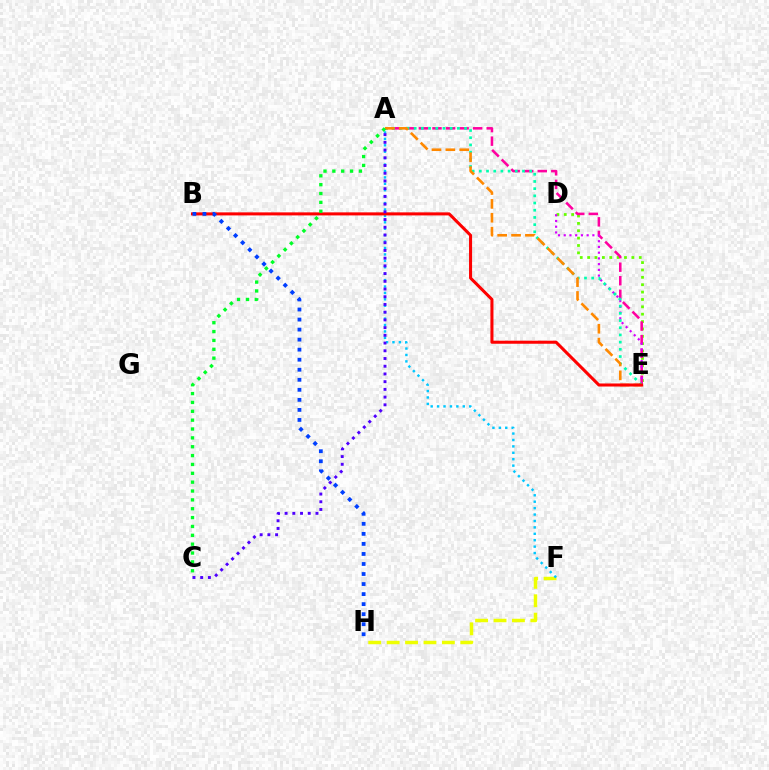{('F', 'H'): [{'color': '#eeff00', 'line_style': 'dashed', 'thickness': 2.5}], ('D', 'E'): [{'color': '#66ff00', 'line_style': 'dotted', 'thickness': 2.0}, {'color': '#d600ff', 'line_style': 'dotted', 'thickness': 1.56}], ('A', 'E'): [{'color': '#ff00a0', 'line_style': 'dashed', 'thickness': 1.84}, {'color': '#00ffaf', 'line_style': 'dotted', 'thickness': 1.95}, {'color': '#ff8800', 'line_style': 'dashed', 'thickness': 1.88}], ('A', 'F'): [{'color': '#00c7ff', 'line_style': 'dotted', 'thickness': 1.74}], ('B', 'E'): [{'color': '#ff0000', 'line_style': 'solid', 'thickness': 2.19}], ('A', 'C'): [{'color': '#4f00ff', 'line_style': 'dotted', 'thickness': 2.1}, {'color': '#00ff27', 'line_style': 'dotted', 'thickness': 2.41}], ('B', 'H'): [{'color': '#003fff', 'line_style': 'dotted', 'thickness': 2.73}]}